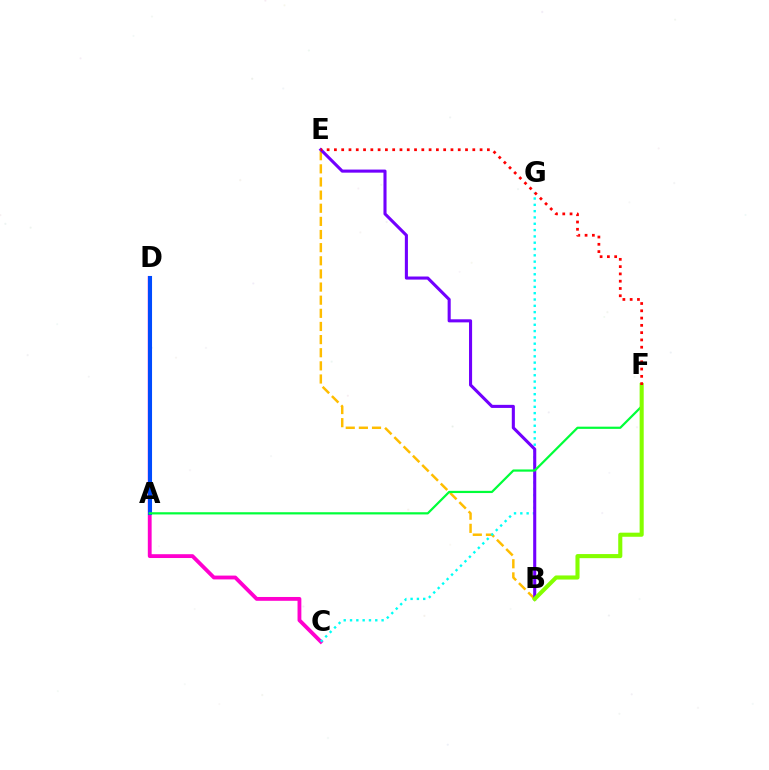{('C', 'D'): [{'color': '#ff00cf', 'line_style': 'solid', 'thickness': 2.76}], ('B', 'E'): [{'color': '#ffbd00', 'line_style': 'dashed', 'thickness': 1.78}, {'color': '#7200ff', 'line_style': 'solid', 'thickness': 2.22}], ('C', 'G'): [{'color': '#00fff6', 'line_style': 'dotted', 'thickness': 1.71}], ('A', 'D'): [{'color': '#004bff', 'line_style': 'solid', 'thickness': 2.94}], ('A', 'F'): [{'color': '#00ff39', 'line_style': 'solid', 'thickness': 1.59}], ('B', 'F'): [{'color': '#84ff00', 'line_style': 'solid', 'thickness': 2.95}], ('E', 'F'): [{'color': '#ff0000', 'line_style': 'dotted', 'thickness': 1.98}]}